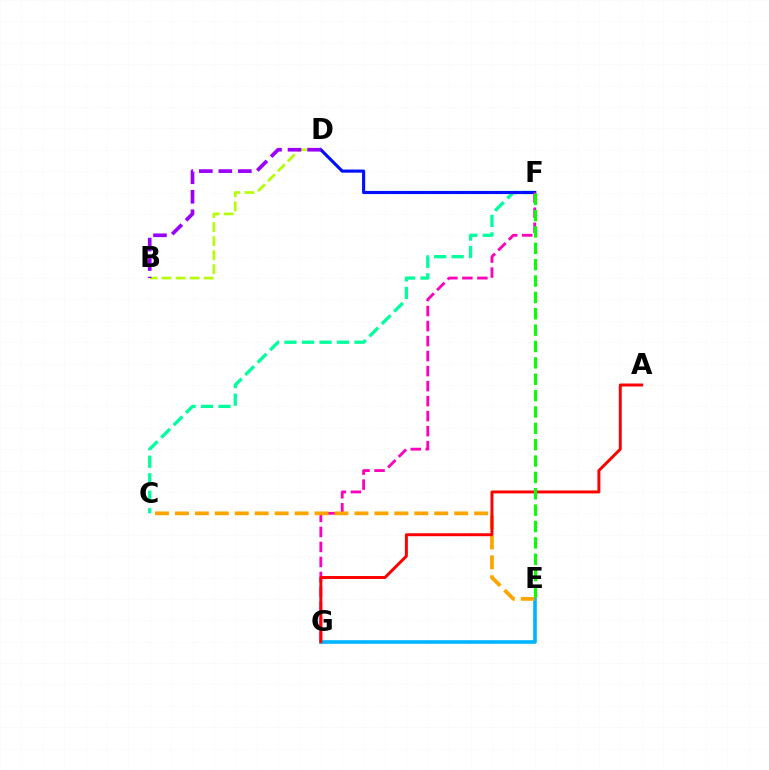{('B', 'D'): [{'color': '#b3ff00', 'line_style': 'dashed', 'thickness': 1.91}, {'color': '#9b00ff', 'line_style': 'dashed', 'thickness': 2.65}], ('C', 'F'): [{'color': '#00ff9d', 'line_style': 'dashed', 'thickness': 2.38}], ('D', 'F'): [{'color': '#0010ff', 'line_style': 'solid', 'thickness': 2.26}], ('F', 'G'): [{'color': '#ff00bd', 'line_style': 'dashed', 'thickness': 2.04}], ('E', 'G'): [{'color': '#00b5ff', 'line_style': 'solid', 'thickness': 2.61}], ('C', 'E'): [{'color': '#ffa500', 'line_style': 'dashed', 'thickness': 2.71}], ('A', 'G'): [{'color': '#ff0000', 'line_style': 'solid', 'thickness': 2.12}], ('E', 'F'): [{'color': '#08ff00', 'line_style': 'dashed', 'thickness': 2.22}]}